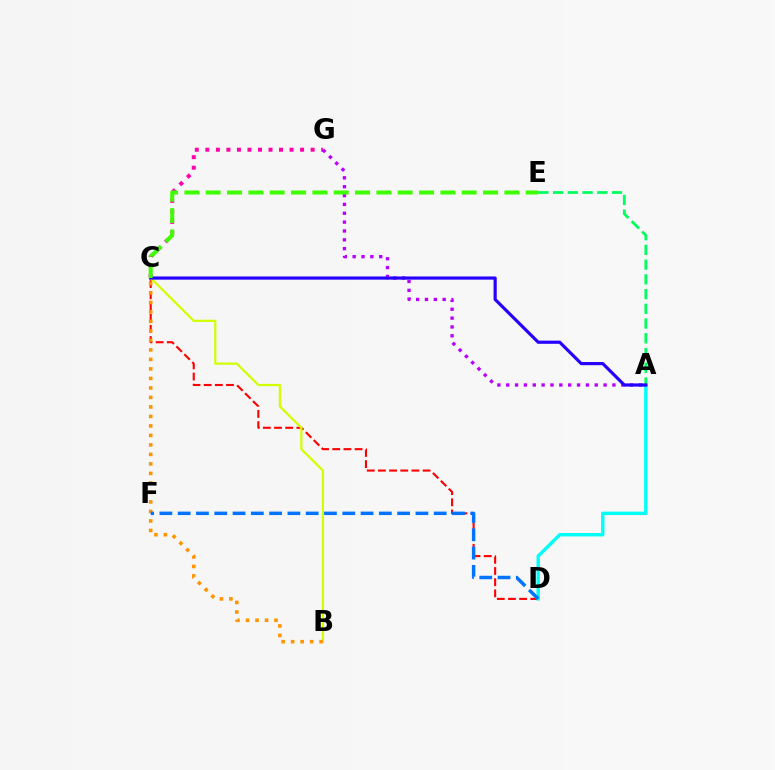{('C', 'G'): [{'color': '#ff00ac', 'line_style': 'dotted', 'thickness': 2.86}], ('C', 'D'): [{'color': '#ff0000', 'line_style': 'dashed', 'thickness': 1.52}], ('A', 'D'): [{'color': '#00fff6', 'line_style': 'solid', 'thickness': 2.44}], ('A', 'G'): [{'color': '#b900ff', 'line_style': 'dotted', 'thickness': 2.41}], ('A', 'E'): [{'color': '#00ff5c', 'line_style': 'dashed', 'thickness': 2.0}], ('B', 'C'): [{'color': '#d1ff00', 'line_style': 'solid', 'thickness': 1.6}, {'color': '#ff9400', 'line_style': 'dotted', 'thickness': 2.58}], ('A', 'C'): [{'color': '#2500ff', 'line_style': 'solid', 'thickness': 2.28}], ('D', 'F'): [{'color': '#0074ff', 'line_style': 'dashed', 'thickness': 2.48}], ('C', 'E'): [{'color': '#3dff00', 'line_style': 'dashed', 'thickness': 2.9}]}